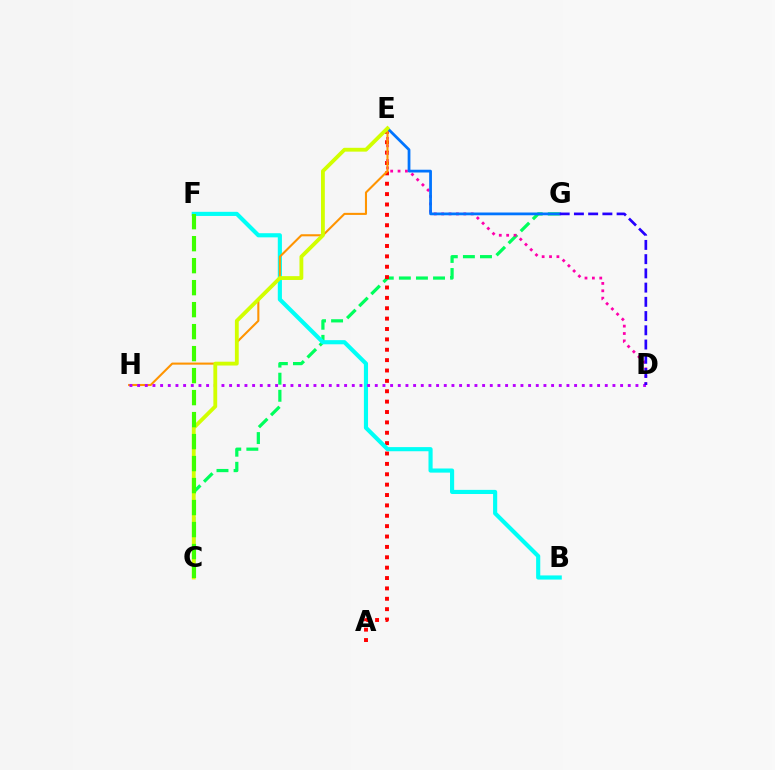{('C', 'G'): [{'color': '#00ff5c', 'line_style': 'dashed', 'thickness': 2.32}], ('A', 'E'): [{'color': '#ff0000', 'line_style': 'dotted', 'thickness': 2.82}], ('D', 'E'): [{'color': '#ff00ac', 'line_style': 'dotted', 'thickness': 2.01}], ('B', 'F'): [{'color': '#00fff6', 'line_style': 'solid', 'thickness': 2.98}], ('E', 'H'): [{'color': '#ff9400', 'line_style': 'solid', 'thickness': 1.5}], ('E', 'G'): [{'color': '#0074ff', 'line_style': 'solid', 'thickness': 1.99}], ('D', 'H'): [{'color': '#b900ff', 'line_style': 'dotted', 'thickness': 2.08}], ('C', 'E'): [{'color': '#d1ff00', 'line_style': 'solid', 'thickness': 2.75}], ('C', 'F'): [{'color': '#3dff00', 'line_style': 'dashed', 'thickness': 2.99}], ('D', 'G'): [{'color': '#2500ff', 'line_style': 'dashed', 'thickness': 1.93}]}